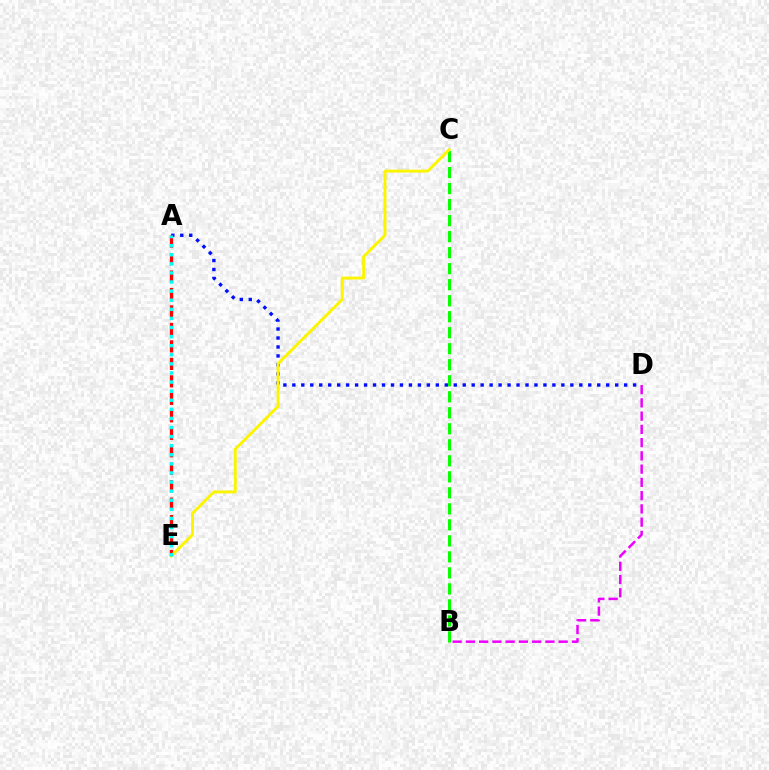{('B', 'C'): [{'color': '#08ff00', 'line_style': 'dashed', 'thickness': 2.17}], ('A', 'D'): [{'color': '#0010ff', 'line_style': 'dotted', 'thickness': 2.44}], ('A', 'E'): [{'color': '#ff0000', 'line_style': 'dashed', 'thickness': 2.37}, {'color': '#00fff6', 'line_style': 'dotted', 'thickness': 2.47}], ('B', 'D'): [{'color': '#ee00ff', 'line_style': 'dashed', 'thickness': 1.8}], ('C', 'E'): [{'color': '#fcf500', 'line_style': 'solid', 'thickness': 2.1}]}